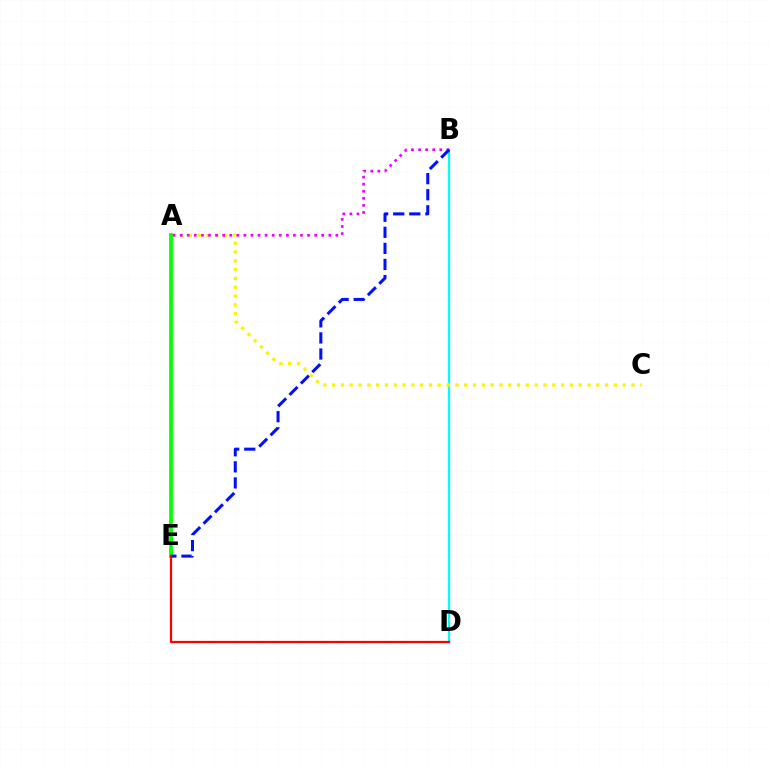{('B', 'D'): [{'color': '#00fff6', 'line_style': 'solid', 'thickness': 1.64}], ('A', 'C'): [{'color': '#fcf500', 'line_style': 'dotted', 'thickness': 2.39}], ('A', 'E'): [{'color': '#08ff00', 'line_style': 'solid', 'thickness': 2.72}], ('A', 'B'): [{'color': '#ee00ff', 'line_style': 'dotted', 'thickness': 1.92}], ('B', 'E'): [{'color': '#0010ff', 'line_style': 'dashed', 'thickness': 2.18}], ('D', 'E'): [{'color': '#ff0000', 'line_style': 'solid', 'thickness': 1.63}]}